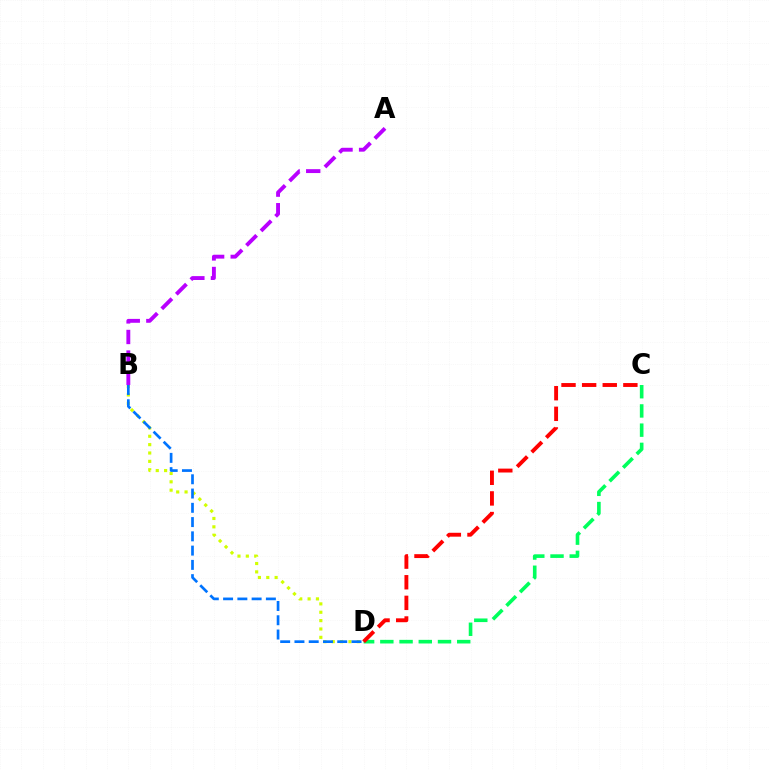{('C', 'D'): [{'color': '#00ff5c', 'line_style': 'dashed', 'thickness': 2.61}, {'color': '#ff0000', 'line_style': 'dashed', 'thickness': 2.8}], ('B', 'D'): [{'color': '#d1ff00', 'line_style': 'dotted', 'thickness': 2.27}, {'color': '#0074ff', 'line_style': 'dashed', 'thickness': 1.94}], ('A', 'B'): [{'color': '#b900ff', 'line_style': 'dashed', 'thickness': 2.8}]}